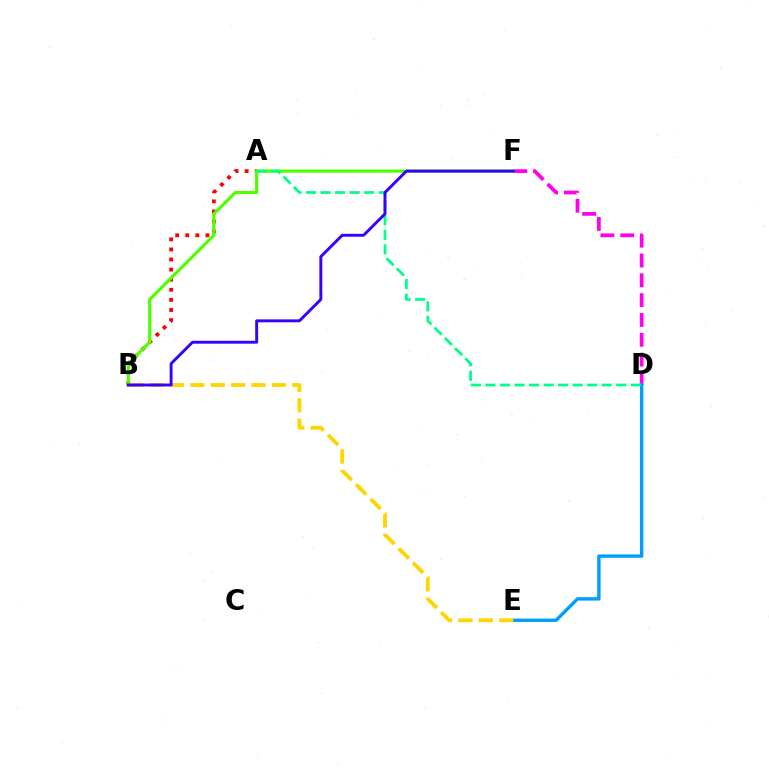{('D', 'F'): [{'color': '#ff00ed', 'line_style': 'dashed', 'thickness': 2.69}], ('A', 'B'): [{'color': '#ff0000', 'line_style': 'dotted', 'thickness': 2.74}], ('D', 'E'): [{'color': '#009eff', 'line_style': 'solid', 'thickness': 2.44}], ('B', 'E'): [{'color': '#ffd500', 'line_style': 'dashed', 'thickness': 2.77}], ('B', 'F'): [{'color': '#4fff00', 'line_style': 'solid', 'thickness': 2.3}, {'color': '#3700ff', 'line_style': 'solid', 'thickness': 2.1}], ('A', 'D'): [{'color': '#00ff86', 'line_style': 'dashed', 'thickness': 1.97}]}